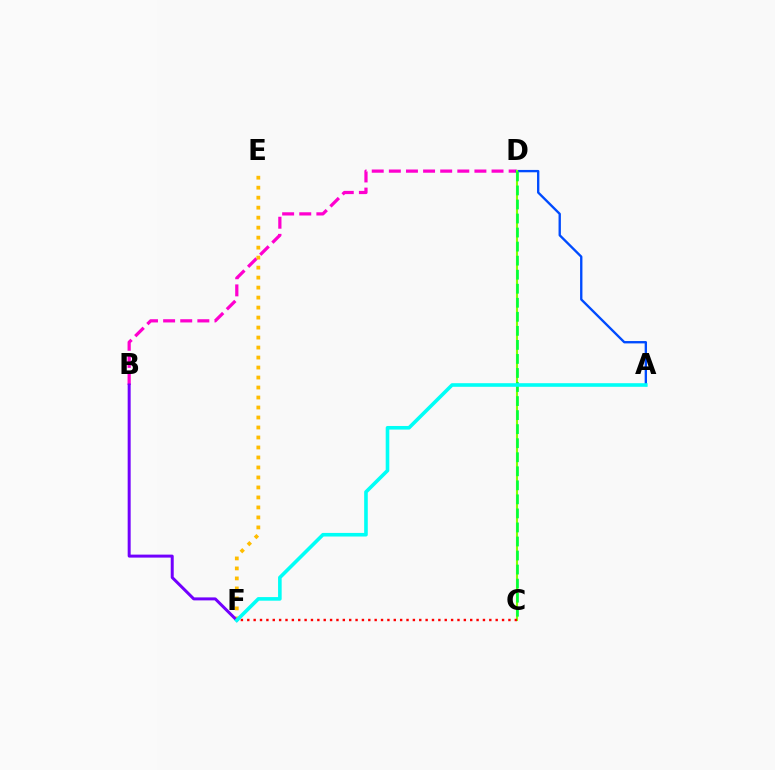{('B', 'D'): [{'color': '#ff00cf', 'line_style': 'dashed', 'thickness': 2.32}], ('A', 'D'): [{'color': '#004bff', 'line_style': 'solid', 'thickness': 1.69}], ('E', 'F'): [{'color': '#ffbd00', 'line_style': 'dotted', 'thickness': 2.71}], ('B', 'F'): [{'color': '#7200ff', 'line_style': 'solid', 'thickness': 2.15}], ('C', 'D'): [{'color': '#84ff00', 'line_style': 'solid', 'thickness': 1.51}, {'color': '#00ff39', 'line_style': 'dashed', 'thickness': 1.91}], ('C', 'F'): [{'color': '#ff0000', 'line_style': 'dotted', 'thickness': 1.73}], ('A', 'F'): [{'color': '#00fff6', 'line_style': 'solid', 'thickness': 2.59}]}